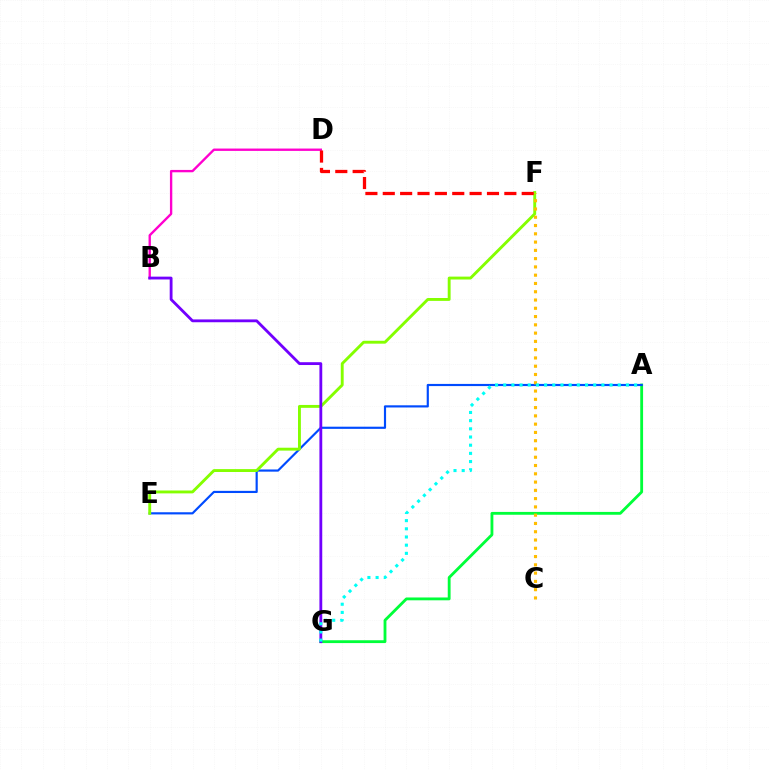{('B', 'D'): [{'color': '#ff00cf', 'line_style': 'solid', 'thickness': 1.7}], ('A', 'G'): [{'color': '#00ff39', 'line_style': 'solid', 'thickness': 2.04}, {'color': '#00fff6', 'line_style': 'dotted', 'thickness': 2.22}], ('A', 'E'): [{'color': '#004bff', 'line_style': 'solid', 'thickness': 1.56}], ('E', 'F'): [{'color': '#84ff00', 'line_style': 'solid', 'thickness': 2.08}], ('B', 'G'): [{'color': '#7200ff', 'line_style': 'solid', 'thickness': 2.03}], ('C', 'F'): [{'color': '#ffbd00', 'line_style': 'dotted', 'thickness': 2.25}], ('D', 'F'): [{'color': '#ff0000', 'line_style': 'dashed', 'thickness': 2.36}]}